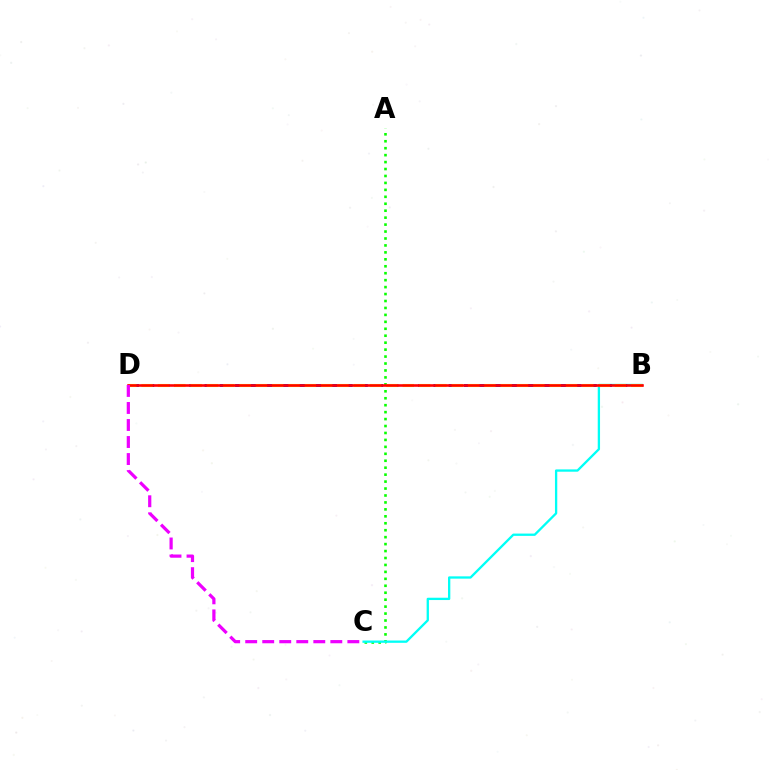{('A', 'C'): [{'color': '#08ff00', 'line_style': 'dotted', 'thickness': 1.89}], ('B', 'C'): [{'color': '#00fff6', 'line_style': 'solid', 'thickness': 1.66}], ('B', 'D'): [{'color': '#0010ff', 'line_style': 'dashed', 'thickness': 2.07}, {'color': '#fcf500', 'line_style': 'dashed', 'thickness': 2.22}, {'color': '#ff0000', 'line_style': 'solid', 'thickness': 1.88}], ('C', 'D'): [{'color': '#ee00ff', 'line_style': 'dashed', 'thickness': 2.31}]}